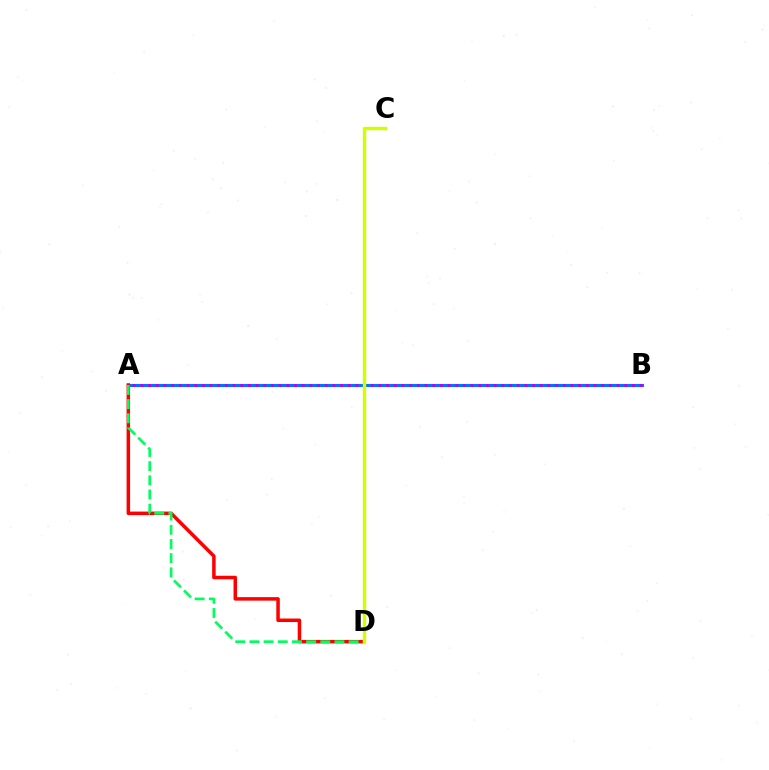{('A', 'B'): [{'color': '#0074ff', 'line_style': 'solid', 'thickness': 2.23}, {'color': '#b900ff', 'line_style': 'dotted', 'thickness': 2.09}], ('A', 'D'): [{'color': '#ff0000', 'line_style': 'solid', 'thickness': 2.52}, {'color': '#00ff5c', 'line_style': 'dashed', 'thickness': 1.93}], ('C', 'D'): [{'color': '#d1ff00', 'line_style': 'solid', 'thickness': 2.45}]}